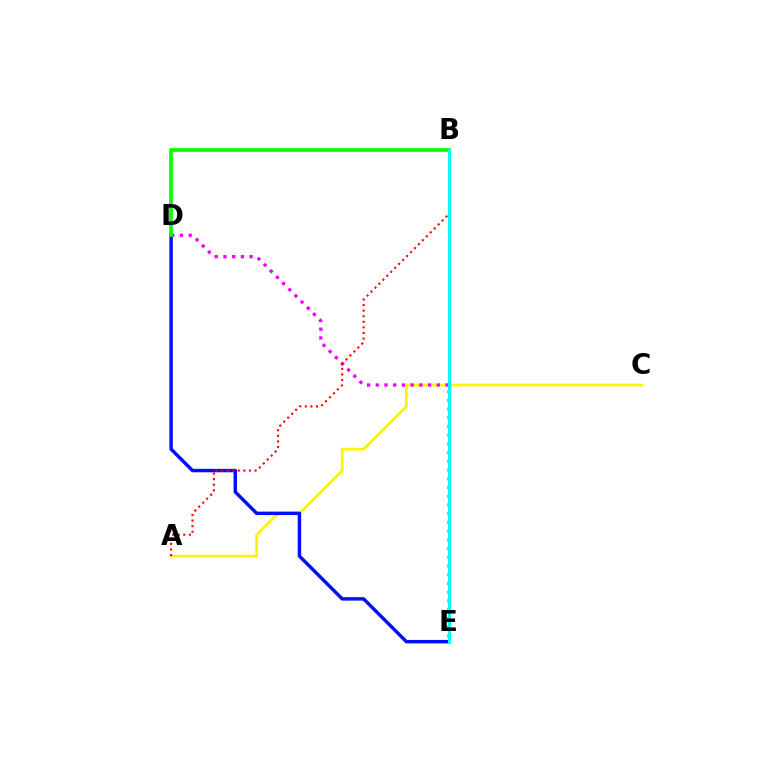{('A', 'C'): [{'color': '#fcf500', 'line_style': 'solid', 'thickness': 1.99}], ('D', 'E'): [{'color': '#0010ff', 'line_style': 'solid', 'thickness': 2.48}, {'color': '#ee00ff', 'line_style': 'dotted', 'thickness': 2.37}], ('B', 'D'): [{'color': '#08ff00', 'line_style': 'solid', 'thickness': 2.65}], ('A', 'B'): [{'color': '#ff0000', 'line_style': 'dotted', 'thickness': 1.52}], ('B', 'E'): [{'color': '#00fff6', 'line_style': 'solid', 'thickness': 2.16}]}